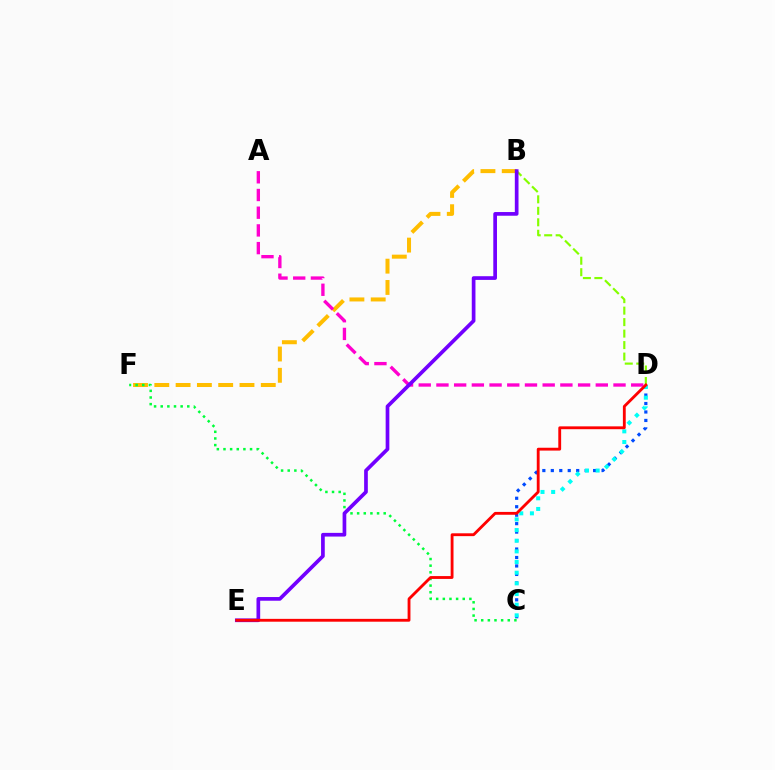{('C', 'D'): [{'color': '#004bff', 'line_style': 'dotted', 'thickness': 2.3}, {'color': '#00fff6', 'line_style': 'dotted', 'thickness': 2.9}], ('B', 'F'): [{'color': '#ffbd00', 'line_style': 'dashed', 'thickness': 2.89}], ('C', 'F'): [{'color': '#00ff39', 'line_style': 'dotted', 'thickness': 1.8}], ('A', 'D'): [{'color': '#ff00cf', 'line_style': 'dashed', 'thickness': 2.41}], ('B', 'D'): [{'color': '#84ff00', 'line_style': 'dashed', 'thickness': 1.56}], ('B', 'E'): [{'color': '#7200ff', 'line_style': 'solid', 'thickness': 2.66}], ('D', 'E'): [{'color': '#ff0000', 'line_style': 'solid', 'thickness': 2.04}]}